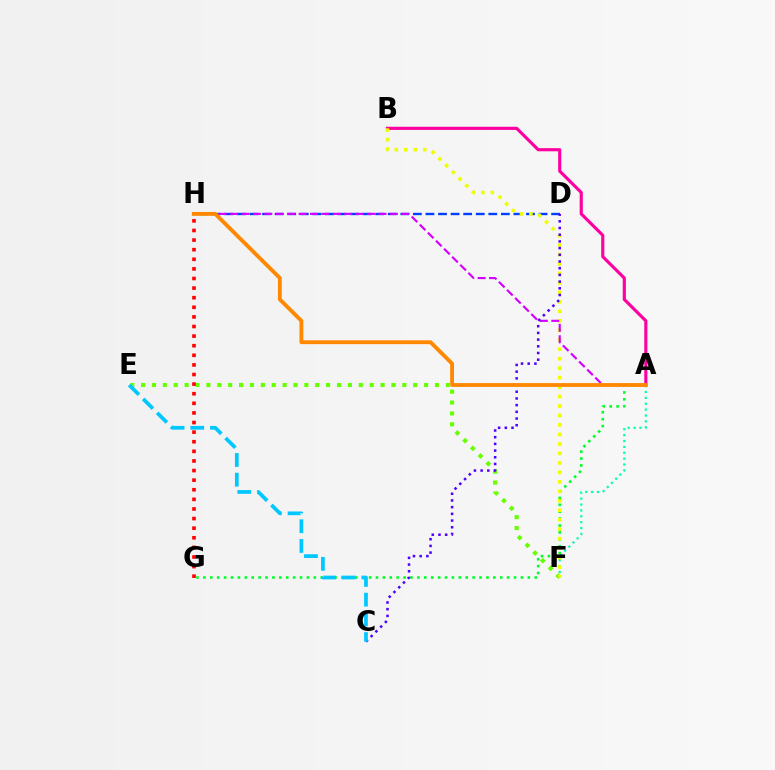{('A', 'F'): [{'color': '#00ffaf', 'line_style': 'dotted', 'thickness': 1.6}], ('A', 'G'): [{'color': '#00ff27', 'line_style': 'dotted', 'thickness': 1.88}], ('A', 'B'): [{'color': '#ff00a0', 'line_style': 'solid', 'thickness': 2.26}], ('D', 'H'): [{'color': '#003fff', 'line_style': 'dashed', 'thickness': 1.71}], ('E', 'F'): [{'color': '#66ff00', 'line_style': 'dotted', 'thickness': 2.96}], ('B', 'F'): [{'color': '#eeff00', 'line_style': 'dotted', 'thickness': 2.57}], ('A', 'H'): [{'color': '#d600ff', 'line_style': 'dashed', 'thickness': 1.55}, {'color': '#ff8800', 'line_style': 'solid', 'thickness': 2.77}], ('C', 'D'): [{'color': '#4f00ff', 'line_style': 'dotted', 'thickness': 1.82}], ('G', 'H'): [{'color': '#ff0000', 'line_style': 'dotted', 'thickness': 2.61}], ('C', 'E'): [{'color': '#00c7ff', 'line_style': 'dashed', 'thickness': 2.68}]}